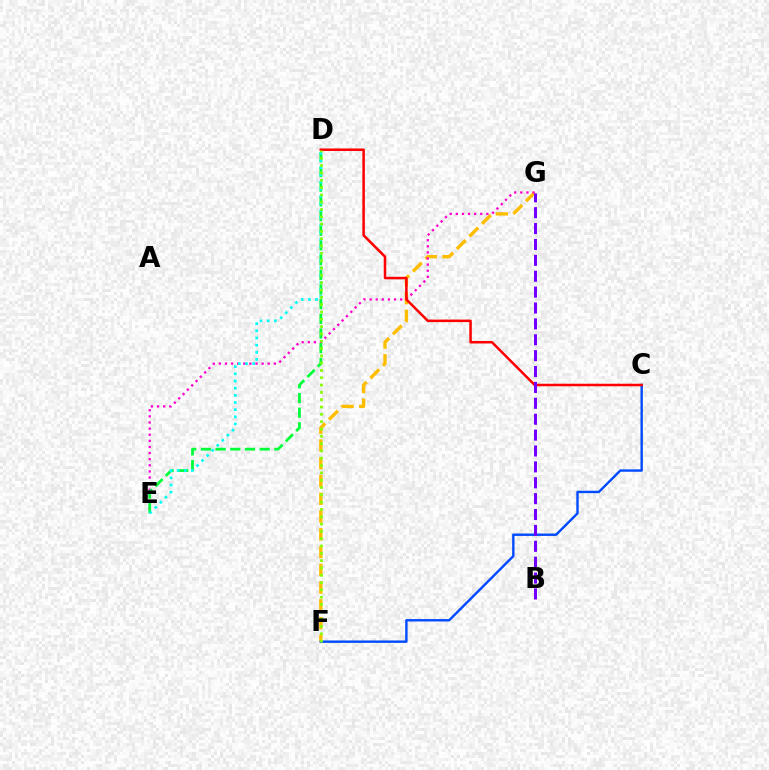{('F', 'G'): [{'color': '#ffbd00', 'line_style': 'dashed', 'thickness': 2.41}], ('E', 'G'): [{'color': '#ff00cf', 'line_style': 'dotted', 'thickness': 1.66}], ('D', 'E'): [{'color': '#00ff39', 'line_style': 'dashed', 'thickness': 1.99}, {'color': '#00fff6', 'line_style': 'dotted', 'thickness': 1.94}], ('C', 'F'): [{'color': '#004bff', 'line_style': 'solid', 'thickness': 1.73}], ('C', 'D'): [{'color': '#ff0000', 'line_style': 'solid', 'thickness': 1.81}], ('B', 'G'): [{'color': '#7200ff', 'line_style': 'dashed', 'thickness': 2.16}], ('D', 'F'): [{'color': '#84ff00', 'line_style': 'dotted', 'thickness': 1.99}]}